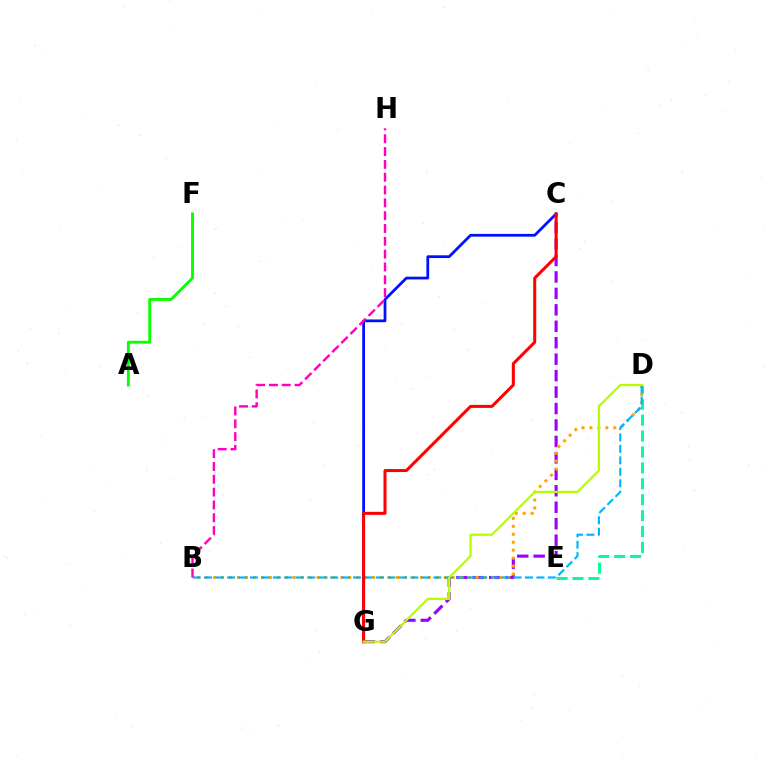{('C', 'G'): [{'color': '#9b00ff', 'line_style': 'dashed', 'thickness': 2.23}, {'color': '#0010ff', 'line_style': 'solid', 'thickness': 1.99}, {'color': '#ff0000', 'line_style': 'solid', 'thickness': 2.18}], ('B', 'D'): [{'color': '#ffa500', 'line_style': 'dotted', 'thickness': 2.16}, {'color': '#00b5ff', 'line_style': 'dashed', 'thickness': 1.56}], ('D', 'E'): [{'color': '#00ff9d', 'line_style': 'dashed', 'thickness': 2.16}], ('A', 'F'): [{'color': '#08ff00', 'line_style': 'solid', 'thickness': 2.06}], ('D', 'G'): [{'color': '#b3ff00', 'line_style': 'solid', 'thickness': 1.62}], ('B', 'H'): [{'color': '#ff00bd', 'line_style': 'dashed', 'thickness': 1.74}]}